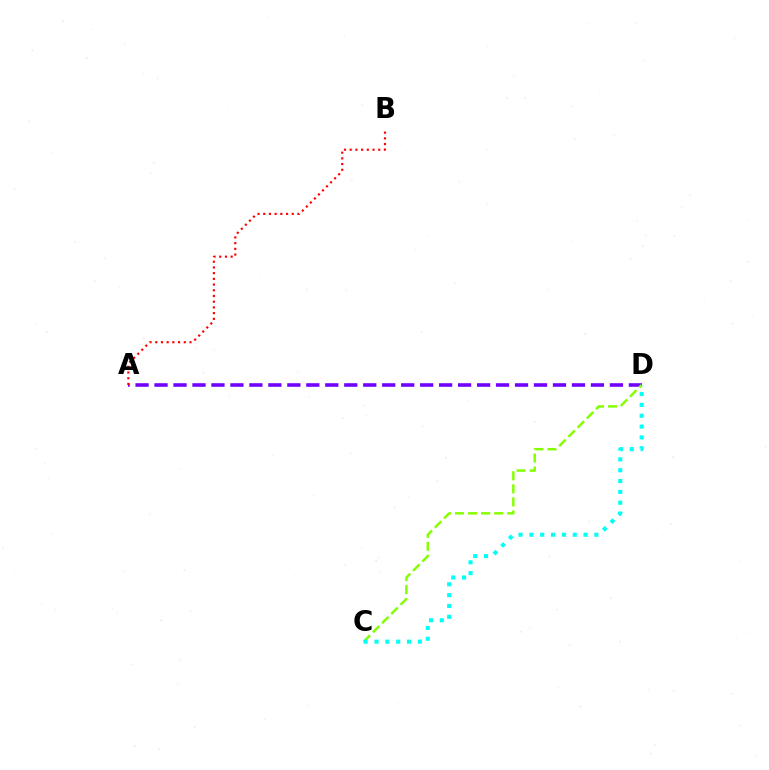{('A', 'D'): [{'color': '#7200ff', 'line_style': 'dashed', 'thickness': 2.58}], ('C', 'D'): [{'color': '#84ff00', 'line_style': 'dashed', 'thickness': 1.77}, {'color': '#00fff6', 'line_style': 'dotted', 'thickness': 2.94}], ('A', 'B'): [{'color': '#ff0000', 'line_style': 'dotted', 'thickness': 1.55}]}